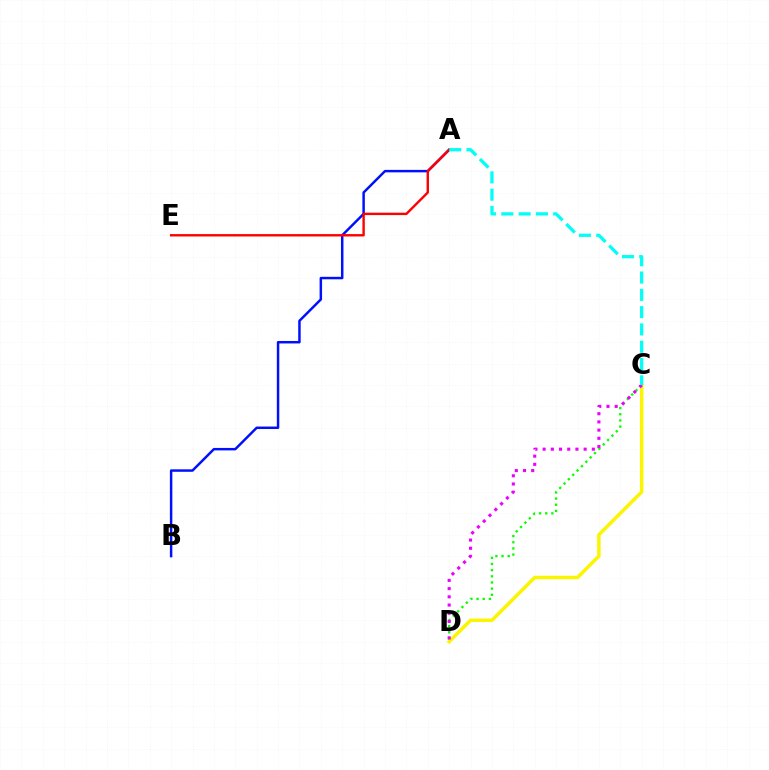{('A', 'B'): [{'color': '#0010ff', 'line_style': 'solid', 'thickness': 1.78}], ('C', 'D'): [{'color': '#fcf500', 'line_style': 'solid', 'thickness': 2.51}, {'color': '#08ff00', 'line_style': 'dotted', 'thickness': 1.67}, {'color': '#ee00ff', 'line_style': 'dotted', 'thickness': 2.23}], ('A', 'E'): [{'color': '#ff0000', 'line_style': 'solid', 'thickness': 1.73}], ('A', 'C'): [{'color': '#00fff6', 'line_style': 'dashed', 'thickness': 2.35}]}